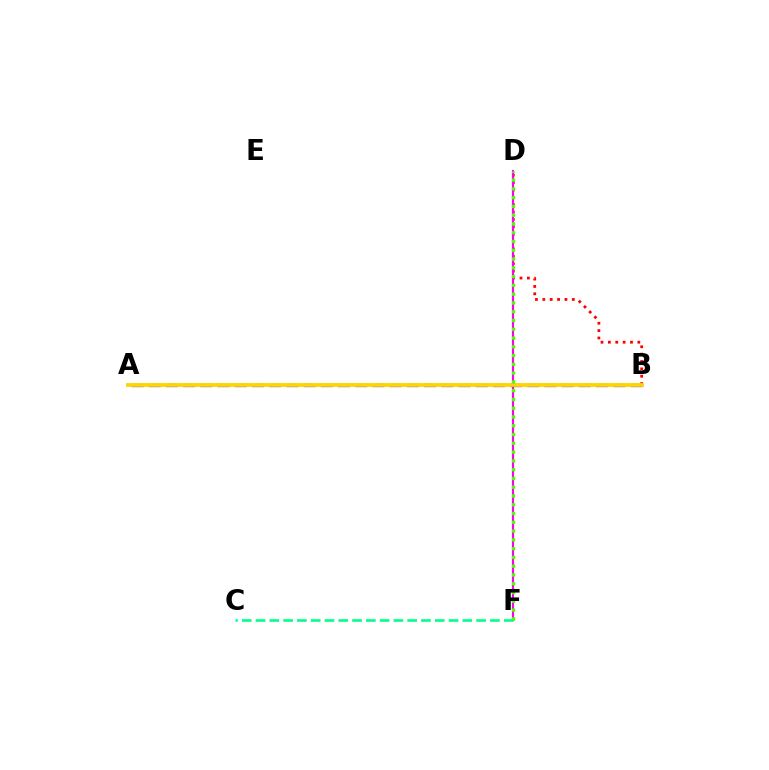{('B', 'D'): [{'color': '#ff0000', 'line_style': 'dotted', 'thickness': 2.0}], ('D', 'F'): [{'color': '#ff00ed', 'line_style': 'solid', 'thickness': 1.55}, {'color': '#4fff00', 'line_style': 'dotted', 'thickness': 2.38}], ('A', 'B'): [{'color': '#3700ff', 'line_style': 'dashed', 'thickness': 2.34}, {'color': '#009eff', 'line_style': 'dashed', 'thickness': 1.66}, {'color': '#ffd500', 'line_style': 'solid', 'thickness': 2.74}], ('C', 'F'): [{'color': '#00ff86', 'line_style': 'dashed', 'thickness': 1.87}]}